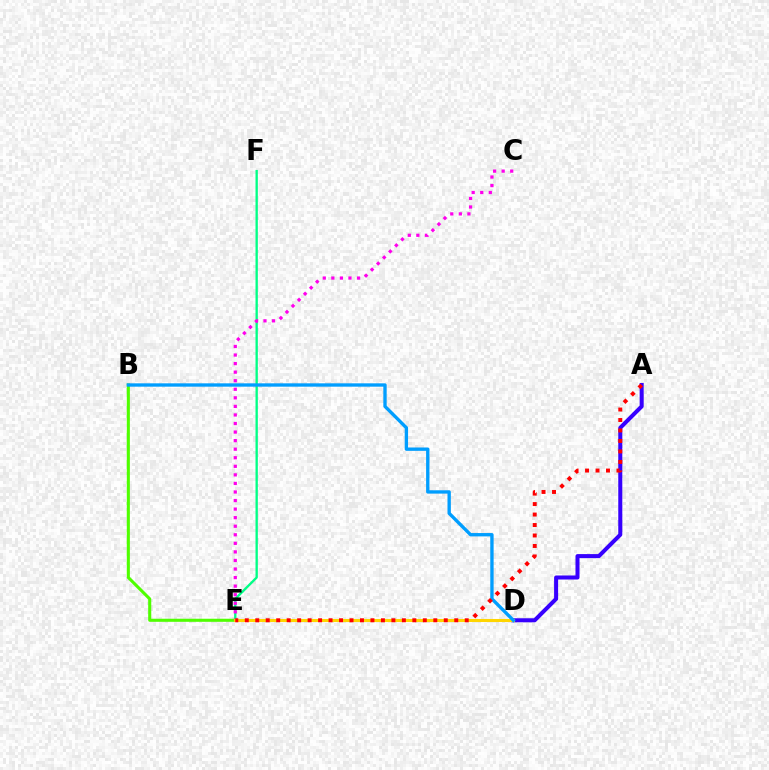{('E', 'F'): [{'color': '#00ff86', 'line_style': 'solid', 'thickness': 1.68}], ('B', 'E'): [{'color': '#4fff00', 'line_style': 'solid', 'thickness': 2.22}], ('A', 'D'): [{'color': '#3700ff', 'line_style': 'solid', 'thickness': 2.9}], ('C', 'E'): [{'color': '#ff00ed', 'line_style': 'dotted', 'thickness': 2.33}], ('D', 'E'): [{'color': '#ffd500', 'line_style': 'solid', 'thickness': 2.2}], ('B', 'D'): [{'color': '#009eff', 'line_style': 'solid', 'thickness': 2.41}], ('A', 'E'): [{'color': '#ff0000', 'line_style': 'dotted', 'thickness': 2.85}]}